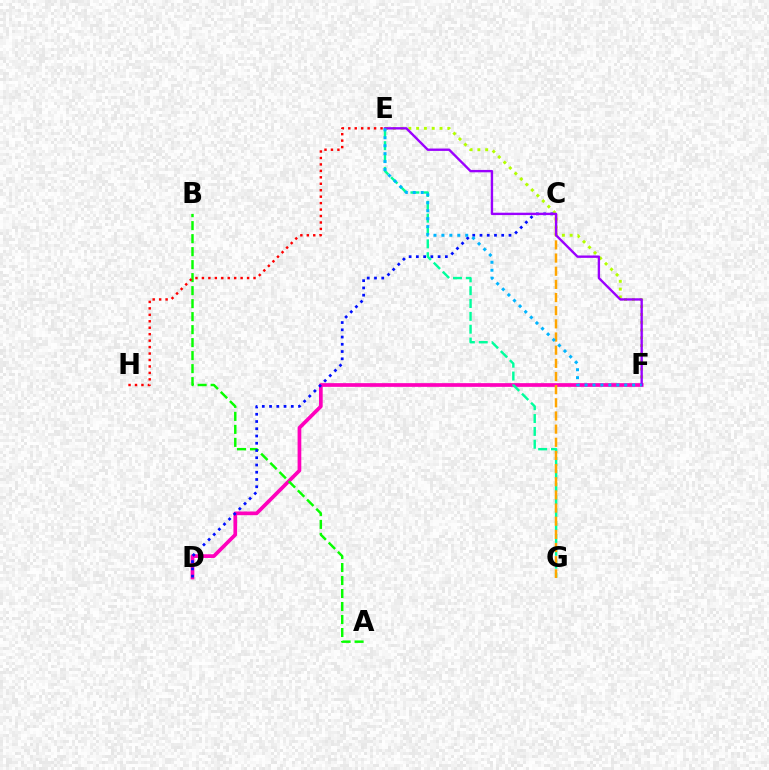{('E', 'F'): [{'color': '#b3ff00', 'line_style': 'dotted', 'thickness': 2.12}, {'color': '#9b00ff', 'line_style': 'solid', 'thickness': 1.71}, {'color': '#00b5ff', 'line_style': 'dotted', 'thickness': 2.16}], ('D', 'F'): [{'color': '#ff00bd', 'line_style': 'solid', 'thickness': 2.67}], ('A', 'B'): [{'color': '#08ff00', 'line_style': 'dashed', 'thickness': 1.77}], ('C', 'D'): [{'color': '#0010ff', 'line_style': 'dotted', 'thickness': 1.97}], ('E', 'H'): [{'color': '#ff0000', 'line_style': 'dotted', 'thickness': 1.75}], ('E', 'G'): [{'color': '#00ff9d', 'line_style': 'dashed', 'thickness': 1.74}], ('C', 'G'): [{'color': '#ffa500', 'line_style': 'dashed', 'thickness': 1.79}]}